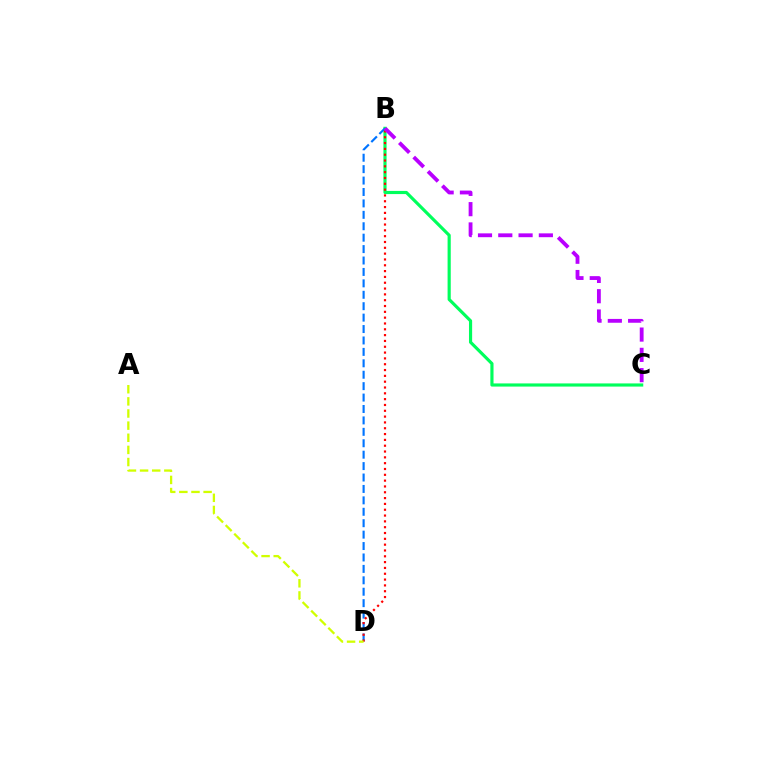{('B', 'C'): [{'color': '#00ff5c', 'line_style': 'solid', 'thickness': 2.27}, {'color': '#b900ff', 'line_style': 'dashed', 'thickness': 2.76}], ('B', 'D'): [{'color': '#0074ff', 'line_style': 'dashed', 'thickness': 1.55}, {'color': '#ff0000', 'line_style': 'dotted', 'thickness': 1.58}], ('A', 'D'): [{'color': '#d1ff00', 'line_style': 'dashed', 'thickness': 1.65}]}